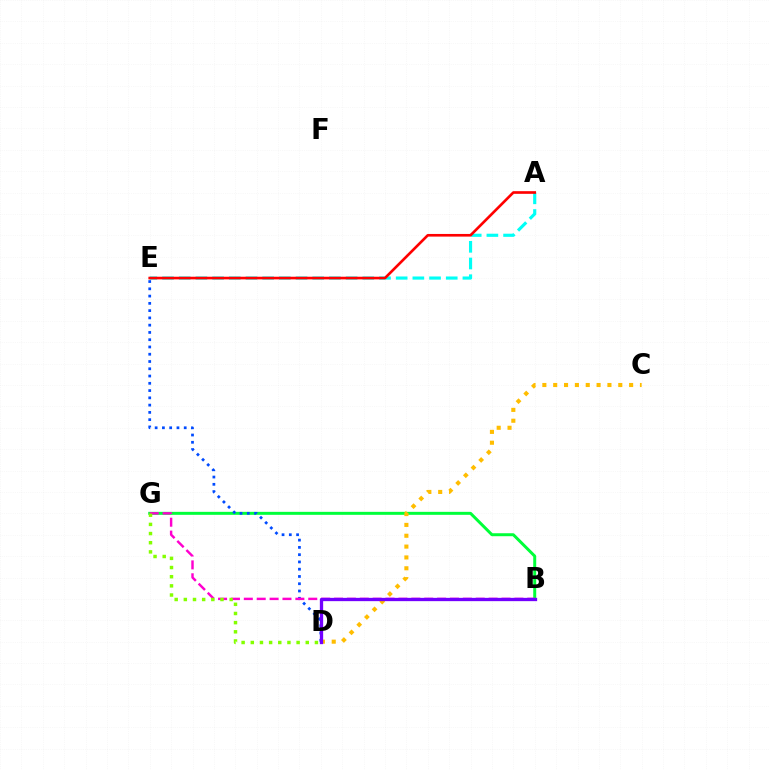{('B', 'G'): [{'color': '#00ff39', 'line_style': 'solid', 'thickness': 2.14}, {'color': '#ff00cf', 'line_style': 'dashed', 'thickness': 1.75}], ('D', 'E'): [{'color': '#004bff', 'line_style': 'dotted', 'thickness': 1.97}], ('C', 'D'): [{'color': '#ffbd00', 'line_style': 'dotted', 'thickness': 2.95}], ('A', 'E'): [{'color': '#00fff6', 'line_style': 'dashed', 'thickness': 2.27}, {'color': '#ff0000', 'line_style': 'solid', 'thickness': 1.91}], ('B', 'D'): [{'color': '#7200ff', 'line_style': 'solid', 'thickness': 2.38}], ('D', 'G'): [{'color': '#84ff00', 'line_style': 'dotted', 'thickness': 2.49}]}